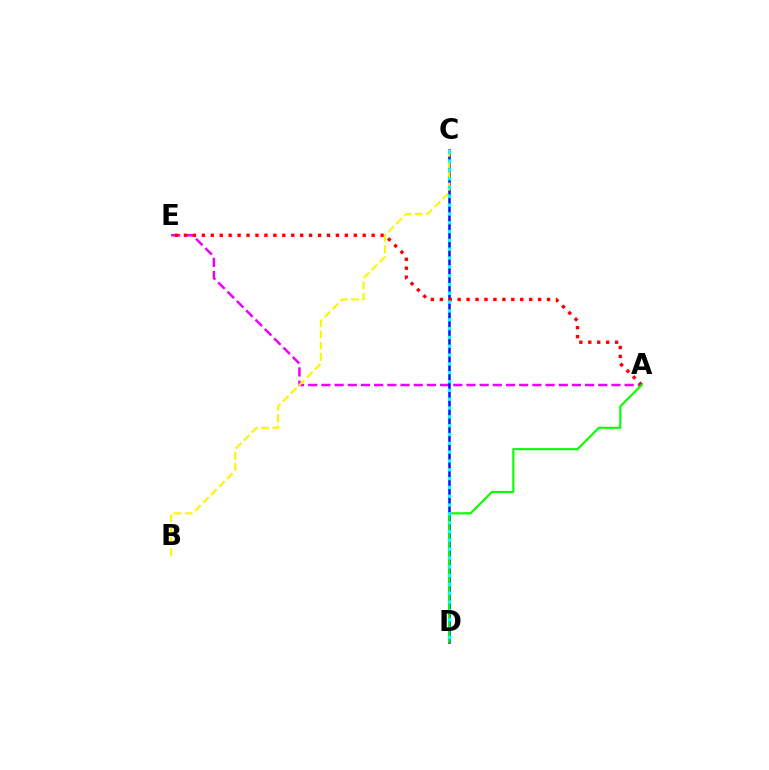{('A', 'E'): [{'color': '#ee00ff', 'line_style': 'dashed', 'thickness': 1.79}, {'color': '#ff0000', 'line_style': 'dotted', 'thickness': 2.43}], ('C', 'D'): [{'color': '#0010ff', 'line_style': 'solid', 'thickness': 1.81}, {'color': '#00fff6', 'line_style': 'dotted', 'thickness': 2.4}], ('A', 'D'): [{'color': '#08ff00', 'line_style': 'solid', 'thickness': 1.54}], ('B', 'C'): [{'color': '#fcf500', 'line_style': 'dashed', 'thickness': 1.53}]}